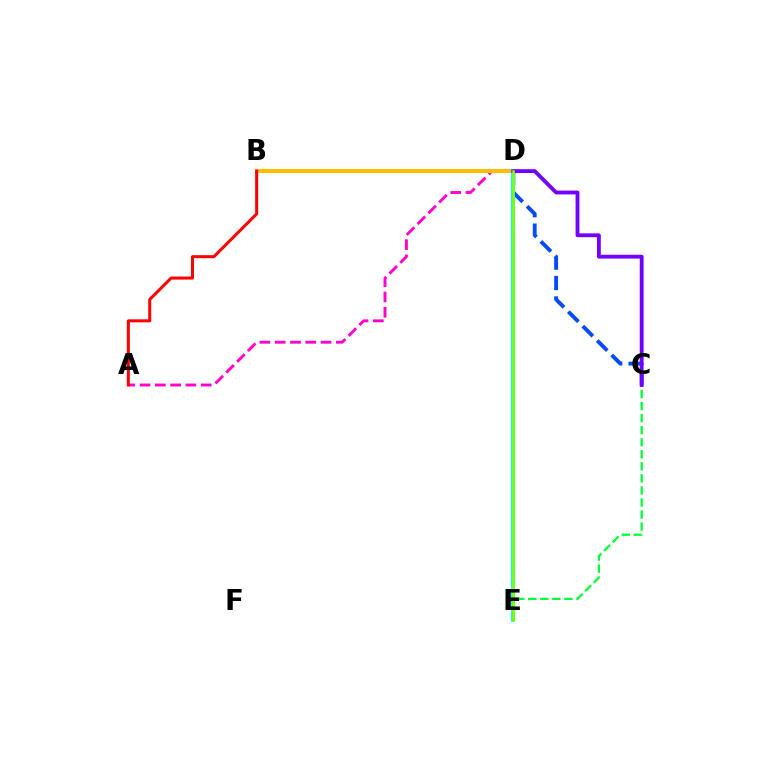{('A', 'D'): [{'color': '#ff00cf', 'line_style': 'dashed', 'thickness': 2.08}], ('B', 'D'): [{'color': '#ffbd00', 'line_style': 'solid', 'thickness': 2.92}], ('A', 'B'): [{'color': '#ff0000', 'line_style': 'solid', 'thickness': 2.17}], ('C', 'D'): [{'color': '#004bff', 'line_style': 'dashed', 'thickness': 2.77}, {'color': '#7200ff', 'line_style': 'solid', 'thickness': 2.76}], ('D', 'E'): [{'color': '#00fff6', 'line_style': 'solid', 'thickness': 2.89}, {'color': '#84ff00', 'line_style': 'solid', 'thickness': 1.83}], ('C', 'E'): [{'color': '#00ff39', 'line_style': 'dashed', 'thickness': 1.64}]}